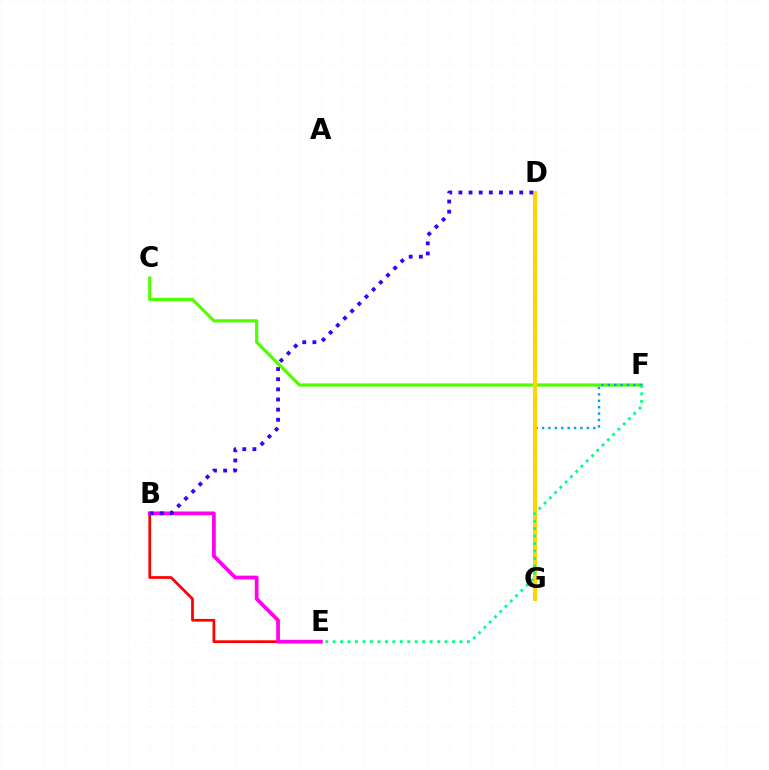{('B', 'E'): [{'color': '#ff0000', 'line_style': 'solid', 'thickness': 1.96}, {'color': '#ff00ed', 'line_style': 'solid', 'thickness': 2.68}], ('C', 'F'): [{'color': '#4fff00', 'line_style': 'solid', 'thickness': 2.3}], ('F', 'G'): [{'color': '#009eff', 'line_style': 'dotted', 'thickness': 1.74}], ('D', 'G'): [{'color': '#ffd500', 'line_style': 'solid', 'thickness': 2.91}], ('B', 'D'): [{'color': '#3700ff', 'line_style': 'dotted', 'thickness': 2.75}], ('E', 'F'): [{'color': '#00ff86', 'line_style': 'dotted', 'thickness': 2.03}]}